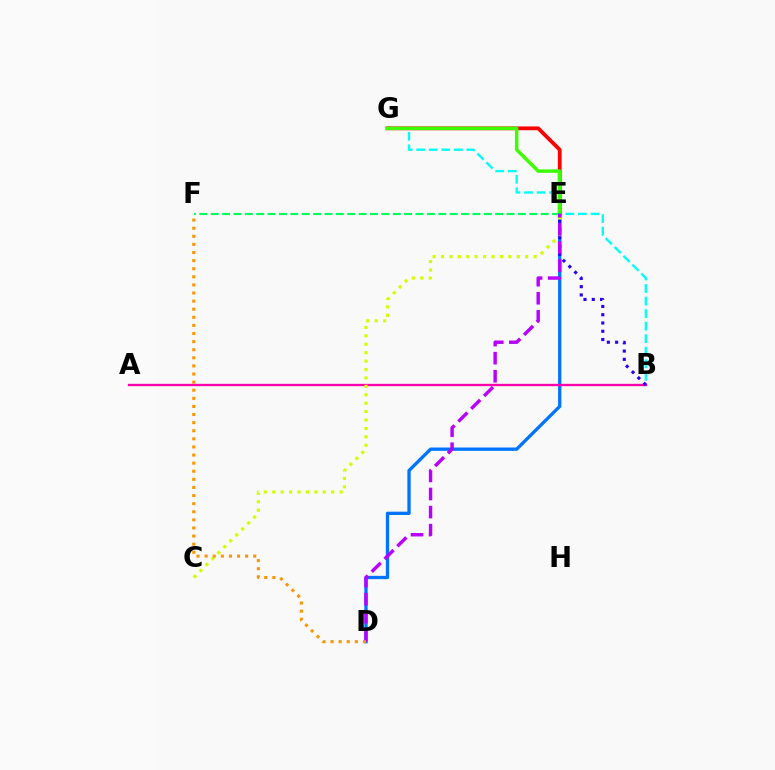{('D', 'E'): [{'color': '#0074ff', 'line_style': 'solid', 'thickness': 2.38}, {'color': '#b900ff', 'line_style': 'dashed', 'thickness': 2.46}], ('B', 'G'): [{'color': '#00fff6', 'line_style': 'dashed', 'thickness': 1.7}], ('A', 'B'): [{'color': '#ff00ac', 'line_style': 'solid', 'thickness': 1.69}], ('E', 'G'): [{'color': '#ff0000', 'line_style': 'solid', 'thickness': 2.73}, {'color': '#3dff00', 'line_style': 'solid', 'thickness': 2.48}], ('E', 'F'): [{'color': '#00ff5c', 'line_style': 'dashed', 'thickness': 1.55}], ('C', 'E'): [{'color': '#d1ff00', 'line_style': 'dotted', 'thickness': 2.29}], ('B', 'E'): [{'color': '#2500ff', 'line_style': 'dotted', 'thickness': 2.25}], ('D', 'F'): [{'color': '#ff9400', 'line_style': 'dotted', 'thickness': 2.2}]}